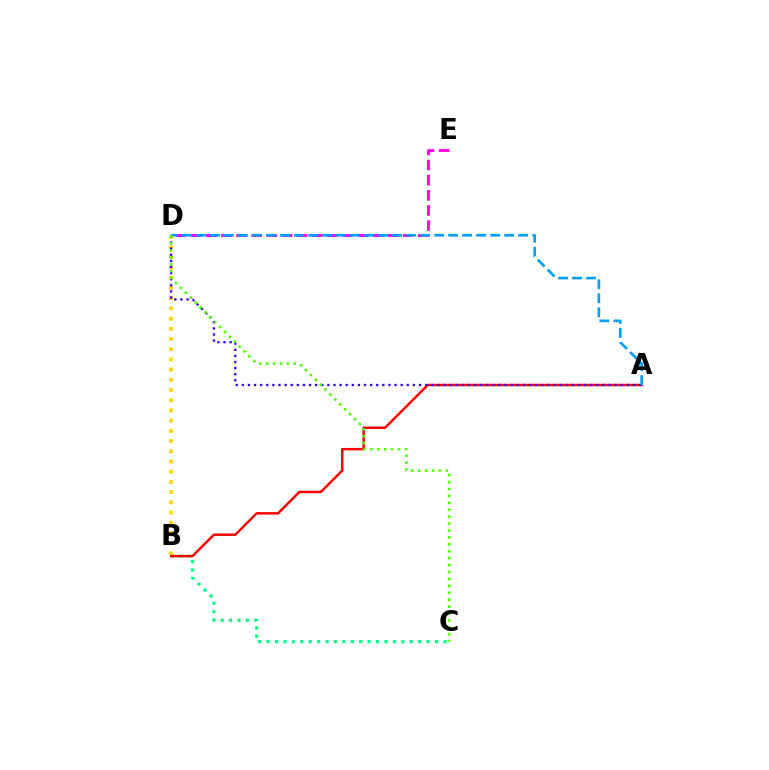{('B', 'C'): [{'color': '#00ff86', 'line_style': 'dotted', 'thickness': 2.29}], ('D', 'E'): [{'color': '#ff00ed', 'line_style': 'dashed', 'thickness': 2.06}], ('B', 'D'): [{'color': '#ffd500', 'line_style': 'dotted', 'thickness': 2.77}], ('A', 'B'): [{'color': '#ff0000', 'line_style': 'solid', 'thickness': 1.77}], ('A', 'D'): [{'color': '#3700ff', 'line_style': 'dotted', 'thickness': 1.66}, {'color': '#009eff', 'line_style': 'dashed', 'thickness': 1.9}], ('C', 'D'): [{'color': '#4fff00', 'line_style': 'dotted', 'thickness': 1.88}]}